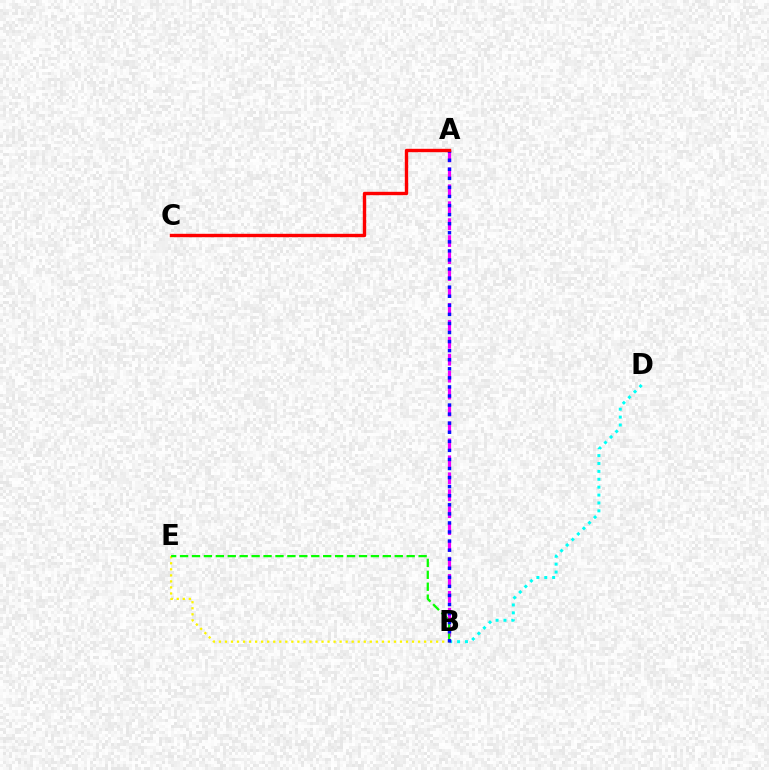{('B', 'D'): [{'color': '#00fff6', 'line_style': 'dotted', 'thickness': 2.14}], ('A', 'B'): [{'color': '#ee00ff', 'line_style': 'dashed', 'thickness': 2.3}, {'color': '#0010ff', 'line_style': 'dotted', 'thickness': 2.46}], ('B', 'E'): [{'color': '#fcf500', 'line_style': 'dotted', 'thickness': 1.64}, {'color': '#08ff00', 'line_style': 'dashed', 'thickness': 1.62}], ('A', 'C'): [{'color': '#ff0000', 'line_style': 'solid', 'thickness': 2.43}]}